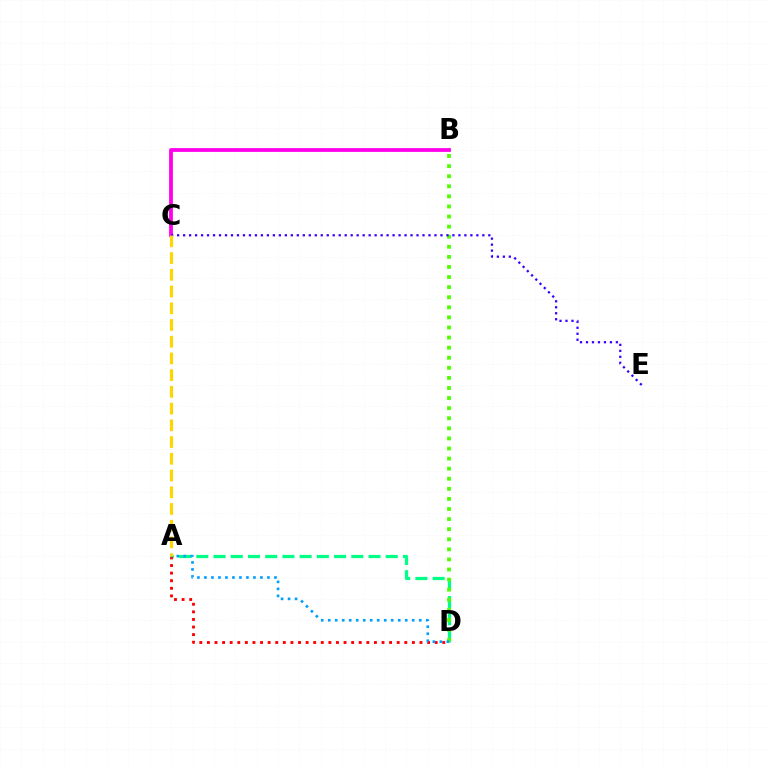{('A', 'D'): [{'color': '#00ff86', 'line_style': 'dashed', 'thickness': 2.34}, {'color': '#ff0000', 'line_style': 'dotted', 'thickness': 2.06}, {'color': '#009eff', 'line_style': 'dotted', 'thickness': 1.9}], ('B', 'C'): [{'color': '#ff00ed', 'line_style': 'solid', 'thickness': 2.73}], ('B', 'D'): [{'color': '#4fff00', 'line_style': 'dotted', 'thickness': 2.74}], ('C', 'E'): [{'color': '#3700ff', 'line_style': 'dotted', 'thickness': 1.63}], ('A', 'C'): [{'color': '#ffd500', 'line_style': 'dashed', 'thickness': 2.27}]}